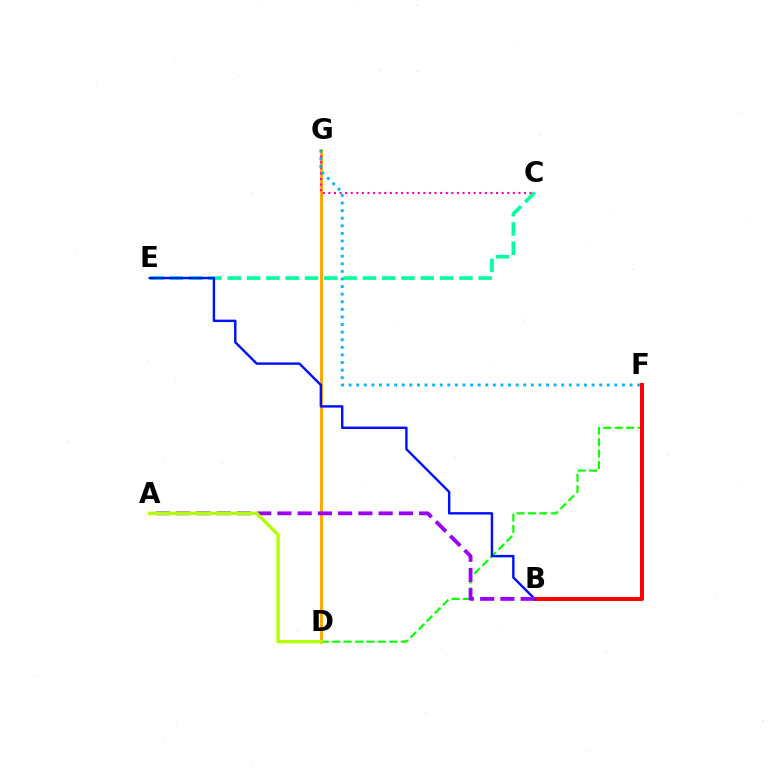{('C', 'E'): [{'color': '#00ff9d', 'line_style': 'dashed', 'thickness': 2.62}], ('D', 'F'): [{'color': '#08ff00', 'line_style': 'dashed', 'thickness': 1.55}], ('B', 'F'): [{'color': '#ff0000', 'line_style': 'solid', 'thickness': 2.86}], ('D', 'G'): [{'color': '#ffa500', 'line_style': 'solid', 'thickness': 2.11}], ('C', 'G'): [{'color': '#ff00bd', 'line_style': 'dotted', 'thickness': 1.52}], ('B', 'E'): [{'color': '#0010ff', 'line_style': 'solid', 'thickness': 1.74}], ('A', 'B'): [{'color': '#9b00ff', 'line_style': 'dashed', 'thickness': 2.75}], ('F', 'G'): [{'color': '#00b5ff', 'line_style': 'dotted', 'thickness': 2.06}], ('A', 'D'): [{'color': '#b3ff00', 'line_style': 'solid', 'thickness': 2.48}]}